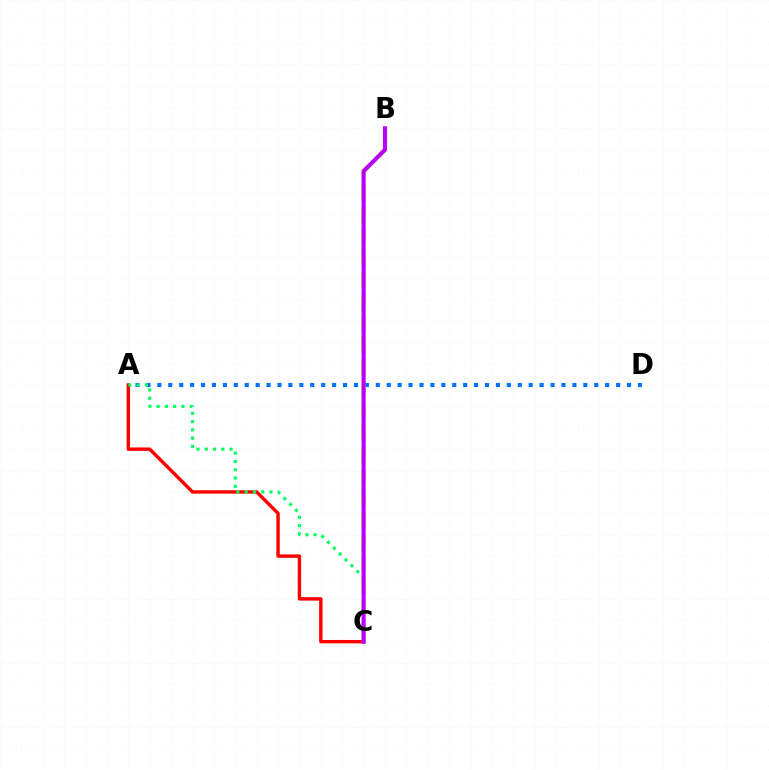{('A', 'D'): [{'color': '#0074ff', 'line_style': 'dotted', 'thickness': 2.97}], ('A', 'C'): [{'color': '#ff0000', 'line_style': 'solid', 'thickness': 2.46}, {'color': '#00ff5c', 'line_style': 'dotted', 'thickness': 2.25}], ('B', 'C'): [{'color': '#d1ff00', 'line_style': 'dashed', 'thickness': 2.97}, {'color': '#b900ff', 'line_style': 'solid', 'thickness': 2.94}]}